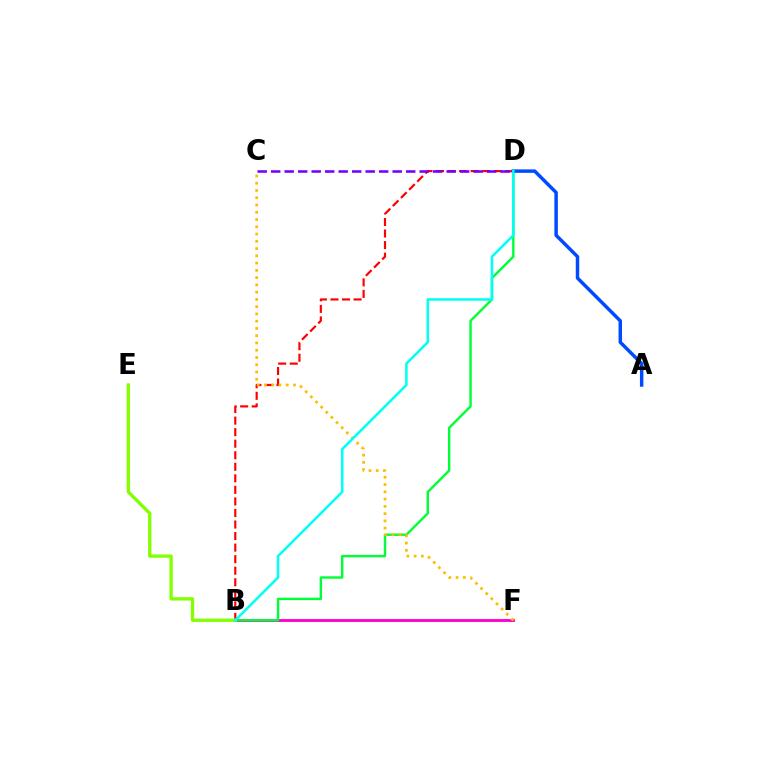{('B', 'D'): [{'color': '#ff0000', 'line_style': 'dashed', 'thickness': 1.57}, {'color': '#00ff39', 'line_style': 'solid', 'thickness': 1.74}, {'color': '#00fff6', 'line_style': 'solid', 'thickness': 1.82}], ('B', 'F'): [{'color': '#ff00cf', 'line_style': 'solid', 'thickness': 2.06}], ('C', 'F'): [{'color': '#ffbd00', 'line_style': 'dotted', 'thickness': 1.97}], ('B', 'E'): [{'color': '#84ff00', 'line_style': 'solid', 'thickness': 2.4}], ('A', 'D'): [{'color': '#004bff', 'line_style': 'solid', 'thickness': 2.5}], ('C', 'D'): [{'color': '#7200ff', 'line_style': 'dashed', 'thickness': 1.83}]}